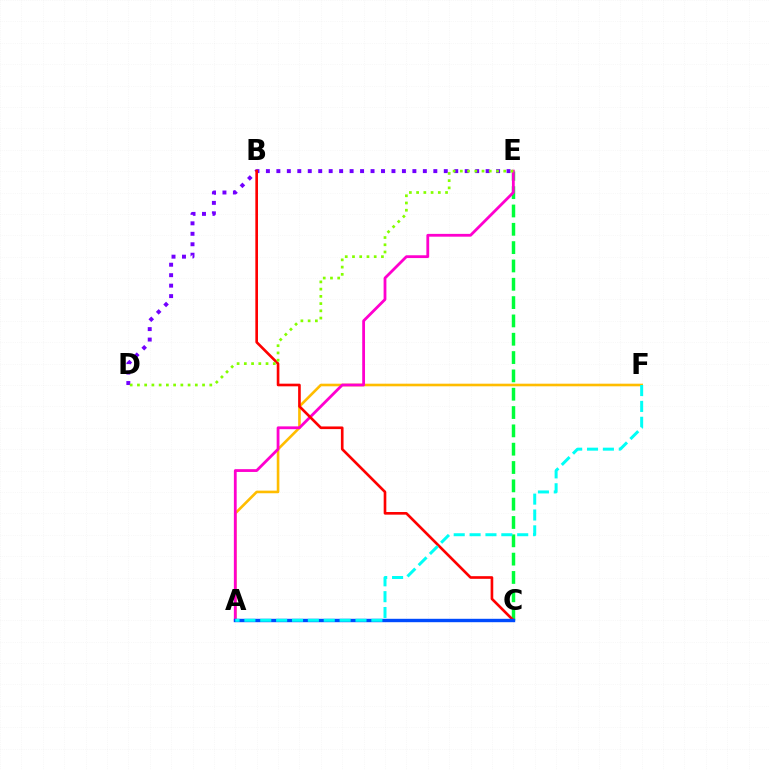{('A', 'F'): [{'color': '#ffbd00', 'line_style': 'solid', 'thickness': 1.88}, {'color': '#00fff6', 'line_style': 'dashed', 'thickness': 2.16}], ('D', 'E'): [{'color': '#7200ff', 'line_style': 'dotted', 'thickness': 2.84}, {'color': '#84ff00', 'line_style': 'dotted', 'thickness': 1.97}], ('C', 'E'): [{'color': '#00ff39', 'line_style': 'dashed', 'thickness': 2.49}], ('A', 'E'): [{'color': '#ff00cf', 'line_style': 'solid', 'thickness': 2.01}], ('B', 'C'): [{'color': '#ff0000', 'line_style': 'solid', 'thickness': 1.91}], ('A', 'C'): [{'color': '#004bff', 'line_style': 'solid', 'thickness': 2.45}]}